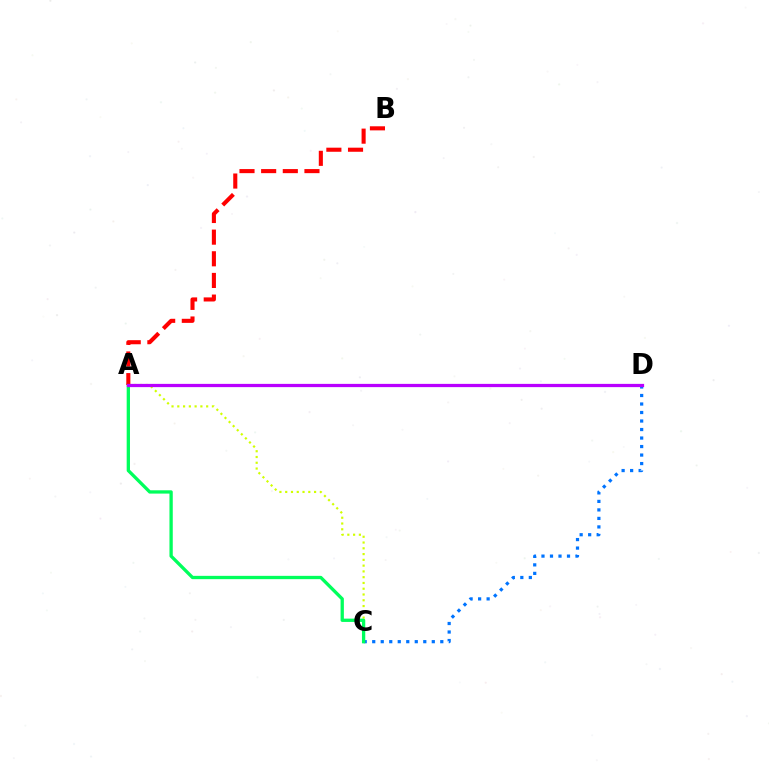{('C', 'D'): [{'color': '#0074ff', 'line_style': 'dotted', 'thickness': 2.31}], ('A', 'C'): [{'color': '#d1ff00', 'line_style': 'dotted', 'thickness': 1.57}, {'color': '#00ff5c', 'line_style': 'solid', 'thickness': 2.38}], ('A', 'B'): [{'color': '#ff0000', 'line_style': 'dashed', 'thickness': 2.94}], ('A', 'D'): [{'color': '#b900ff', 'line_style': 'solid', 'thickness': 2.34}]}